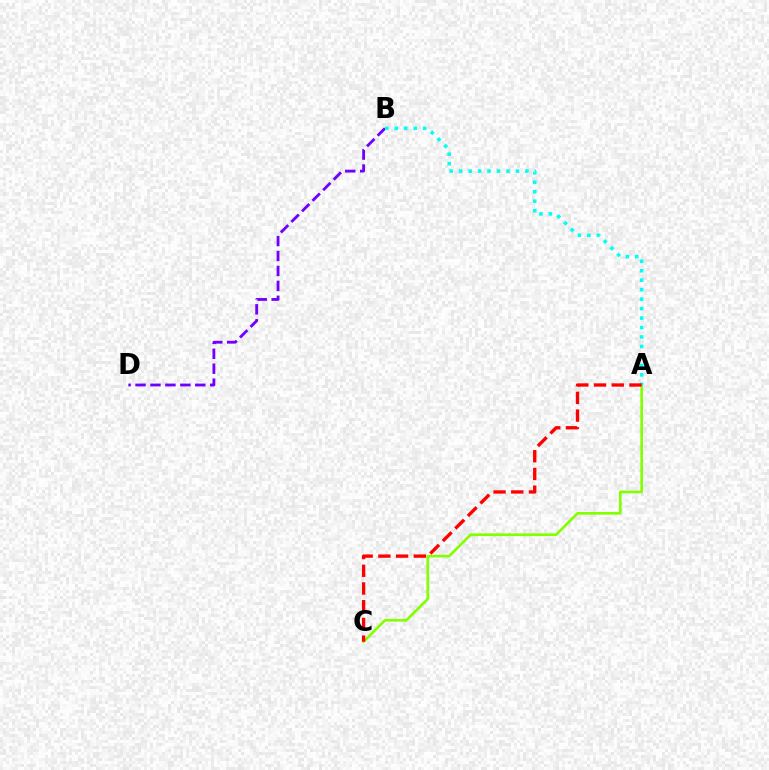{('B', 'D'): [{'color': '#7200ff', 'line_style': 'dashed', 'thickness': 2.03}], ('A', 'C'): [{'color': '#84ff00', 'line_style': 'solid', 'thickness': 1.93}, {'color': '#ff0000', 'line_style': 'dashed', 'thickness': 2.41}], ('A', 'B'): [{'color': '#00fff6', 'line_style': 'dotted', 'thickness': 2.57}]}